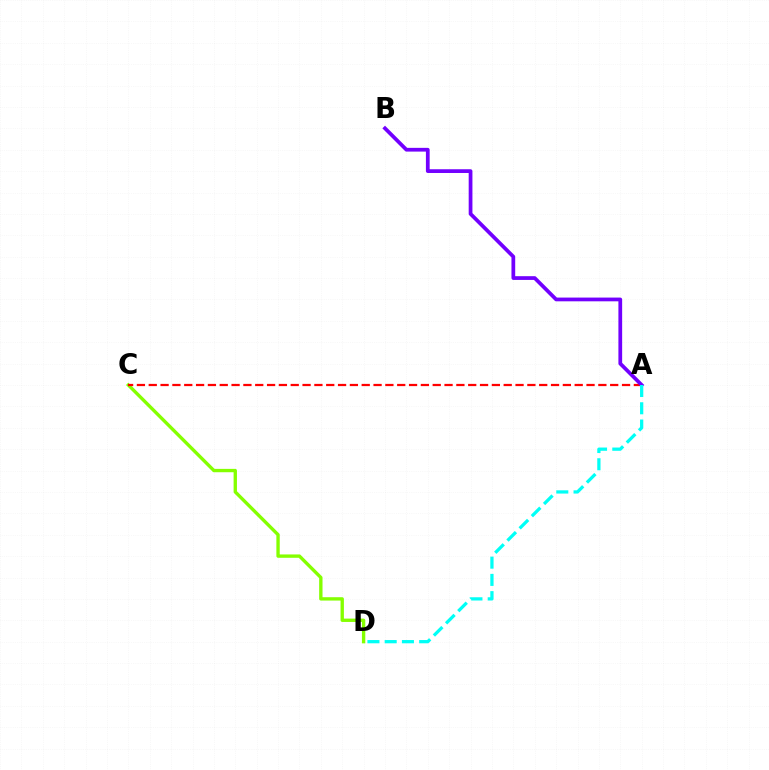{('C', 'D'): [{'color': '#84ff00', 'line_style': 'solid', 'thickness': 2.41}], ('A', 'C'): [{'color': '#ff0000', 'line_style': 'dashed', 'thickness': 1.61}], ('A', 'B'): [{'color': '#7200ff', 'line_style': 'solid', 'thickness': 2.7}], ('A', 'D'): [{'color': '#00fff6', 'line_style': 'dashed', 'thickness': 2.34}]}